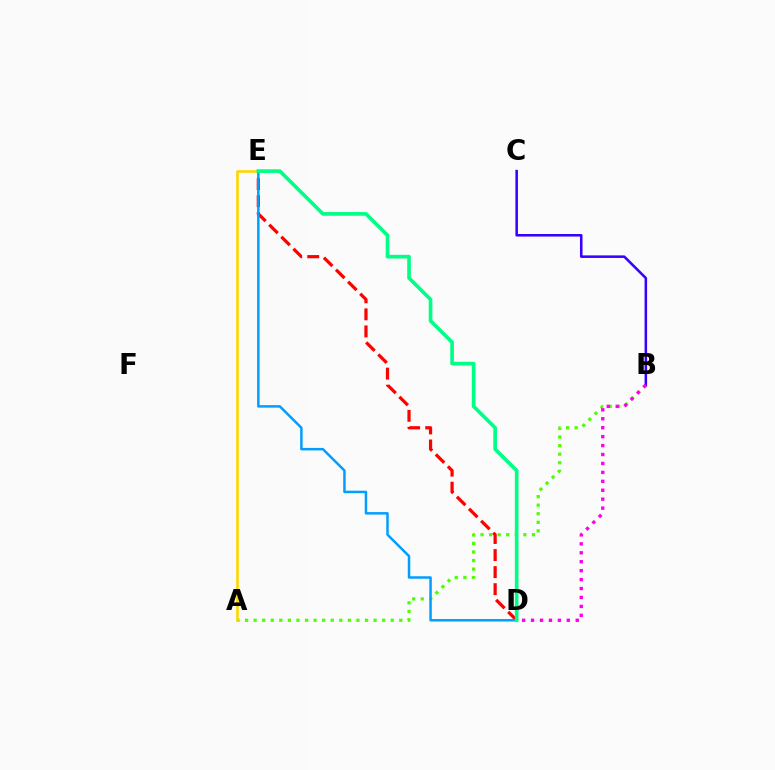{('D', 'E'): [{'color': '#ff0000', 'line_style': 'dashed', 'thickness': 2.32}, {'color': '#009eff', 'line_style': 'solid', 'thickness': 1.79}, {'color': '#00ff86', 'line_style': 'solid', 'thickness': 2.63}], ('A', 'B'): [{'color': '#4fff00', 'line_style': 'dotted', 'thickness': 2.33}], ('B', 'C'): [{'color': '#3700ff', 'line_style': 'solid', 'thickness': 1.84}], ('A', 'E'): [{'color': '#ffd500', 'line_style': 'solid', 'thickness': 1.9}], ('B', 'D'): [{'color': '#ff00ed', 'line_style': 'dotted', 'thickness': 2.43}]}